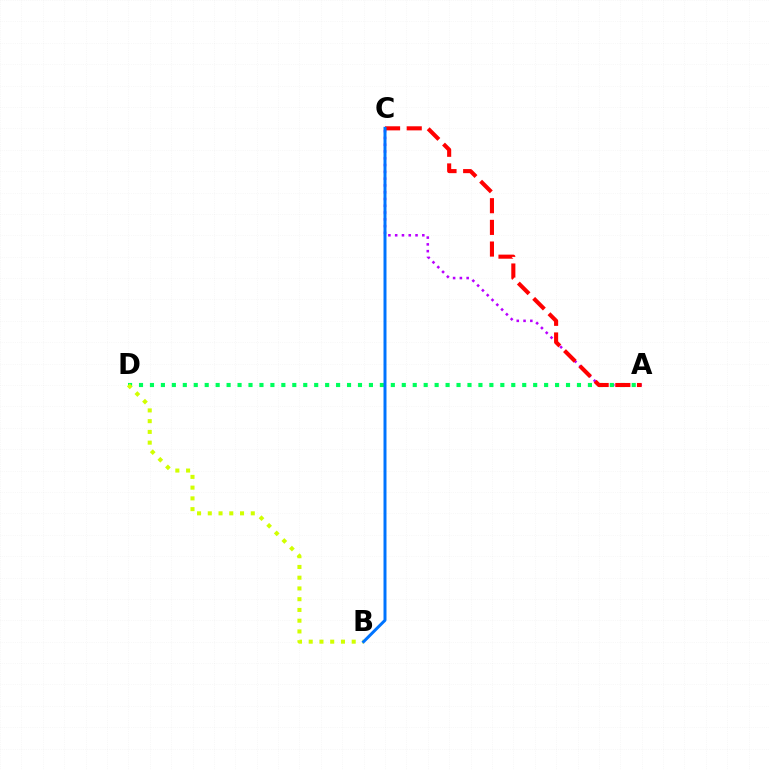{('A', 'C'): [{'color': '#b900ff', 'line_style': 'dotted', 'thickness': 1.84}, {'color': '#ff0000', 'line_style': 'dashed', 'thickness': 2.94}], ('A', 'D'): [{'color': '#00ff5c', 'line_style': 'dotted', 'thickness': 2.97}], ('B', 'D'): [{'color': '#d1ff00', 'line_style': 'dotted', 'thickness': 2.92}], ('B', 'C'): [{'color': '#0074ff', 'line_style': 'solid', 'thickness': 2.15}]}